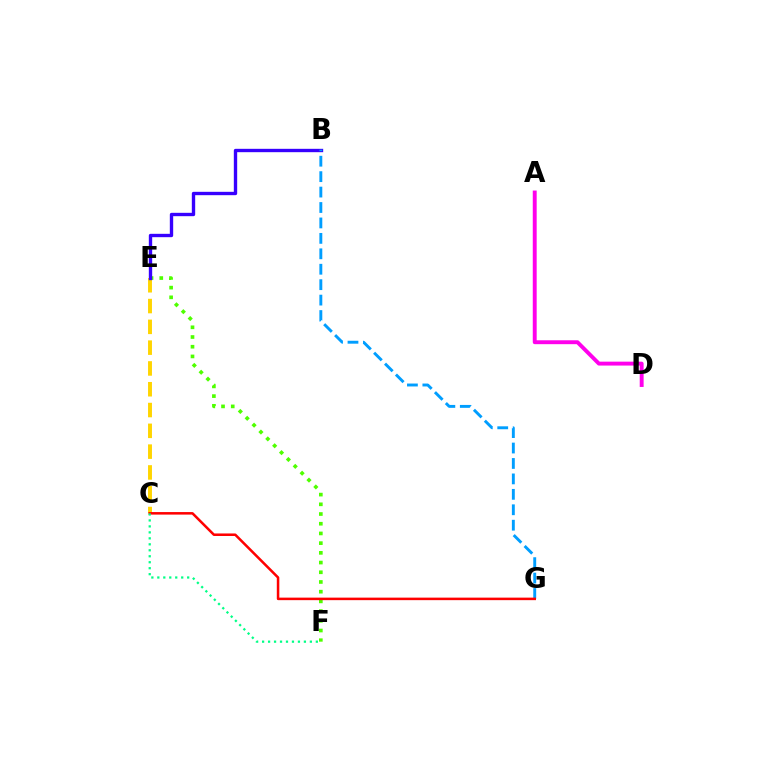{('C', 'E'): [{'color': '#ffd500', 'line_style': 'dashed', 'thickness': 2.83}], ('E', 'F'): [{'color': '#4fff00', 'line_style': 'dotted', 'thickness': 2.64}], ('B', 'E'): [{'color': '#3700ff', 'line_style': 'solid', 'thickness': 2.42}], ('A', 'D'): [{'color': '#ff00ed', 'line_style': 'solid', 'thickness': 2.81}], ('B', 'G'): [{'color': '#009eff', 'line_style': 'dashed', 'thickness': 2.1}], ('C', 'G'): [{'color': '#ff0000', 'line_style': 'solid', 'thickness': 1.82}], ('C', 'F'): [{'color': '#00ff86', 'line_style': 'dotted', 'thickness': 1.62}]}